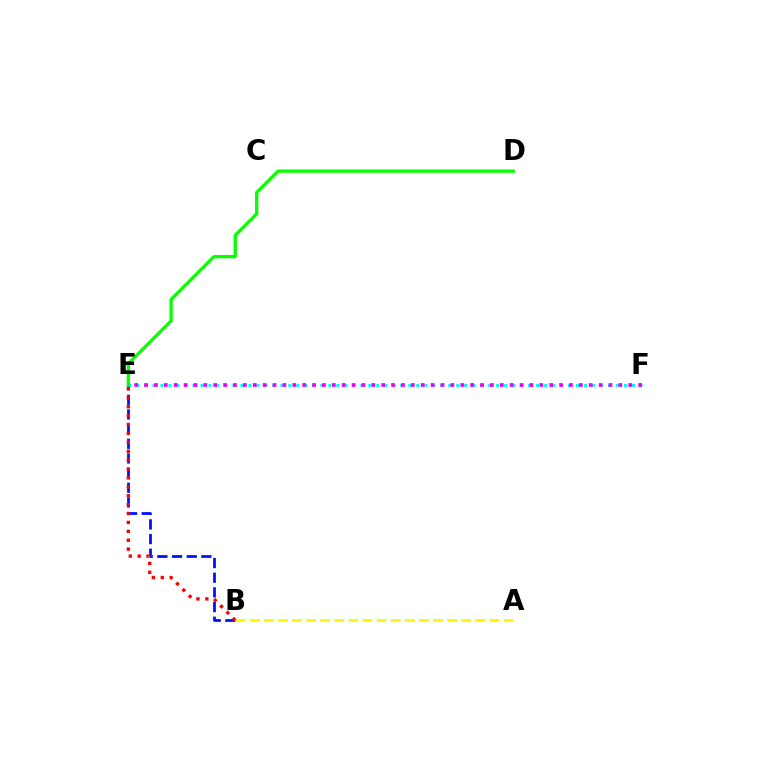{('B', 'E'): [{'color': '#0010ff', 'line_style': 'dashed', 'thickness': 1.99}, {'color': '#ff0000', 'line_style': 'dotted', 'thickness': 2.42}], ('E', 'F'): [{'color': '#00fff6', 'line_style': 'dotted', 'thickness': 2.17}, {'color': '#ee00ff', 'line_style': 'dotted', 'thickness': 2.68}], ('D', 'E'): [{'color': '#08ff00', 'line_style': 'solid', 'thickness': 2.36}], ('A', 'B'): [{'color': '#fcf500', 'line_style': 'dashed', 'thickness': 1.92}]}